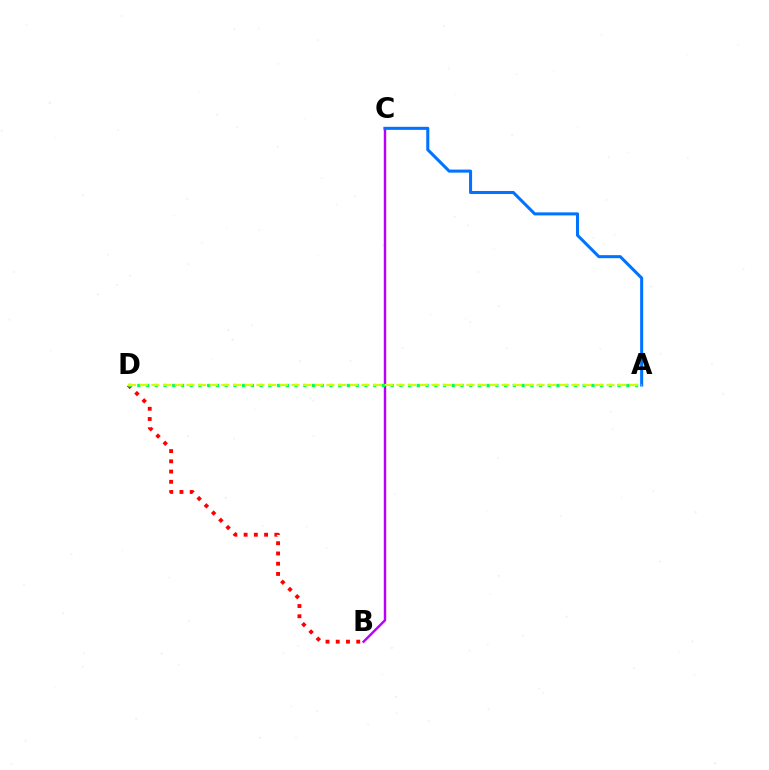{('B', 'C'): [{'color': '#b900ff', 'line_style': 'solid', 'thickness': 1.75}], ('A', 'C'): [{'color': '#0074ff', 'line_style': 'solid', 'thickness': 2.2}], ('B', 'D'): [{'color': '#ff0000', 'line_style': 'dotted', 'thickness': 2.78}], ('A', 'D'): [{'color': '#00ff5c', 'line_style': 'dotted', 'thickness': 2.37}, {'color': '#d1ff00', 'line_style': 'dashed', 'thickness': 1.59}]}